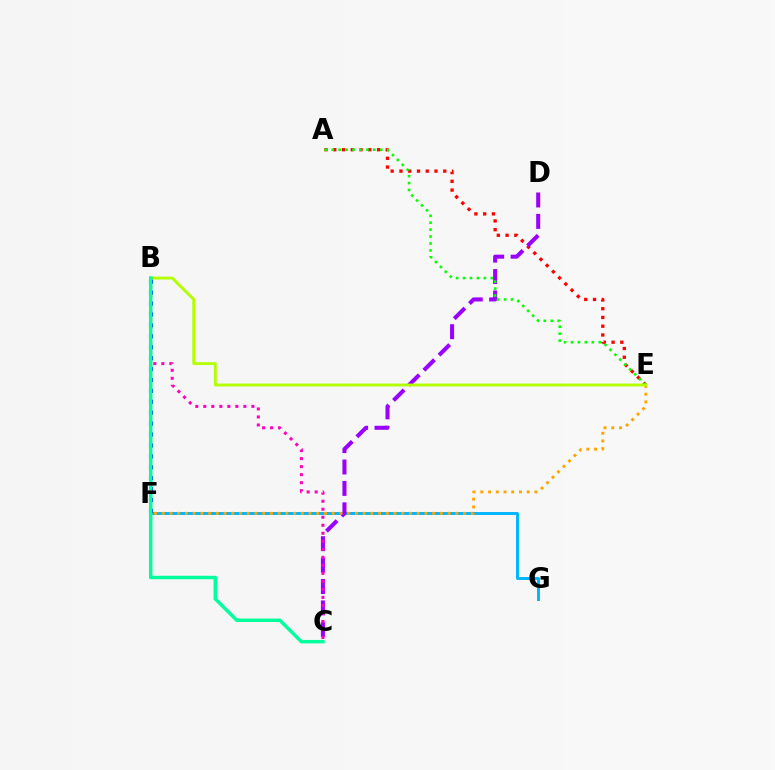{('F', 'G'): [{'color': '#00b5ff', 'line_style': 'solid', 'thickness': 2.1}], ('A', 'E'): [{'color': '#ff0000', 'line_style': 'dotted', 'thickness': 2.38}, {'color': '#08ff00', 'line_style': 'dotted', 'thickness': 1.88}], ('C', 'D'): [{'color': '#9b00ff', 'line_style': 'dashed', 'thickness': 2.91}], ('E', 'F'): [{'color': '#ffa500', 'line_style': 'dotted', 'thickness': 2.1}], ('B', 'E'): [{'color': '#b3ff00', 'line_style': 'solid', 'thickness': 2.08}], ('B', 'F'): [{'color': '#0010ff', 'line_style': 'dotted', 'thickness': 2.97}], ('B', 'C'): [{'color': '#ff00bd', 'line_style': 'dotted', 'thickness': 2.18}, {'color': '#00ff9d', 'line_style': 'solid', 'thickness': 2.48}]}